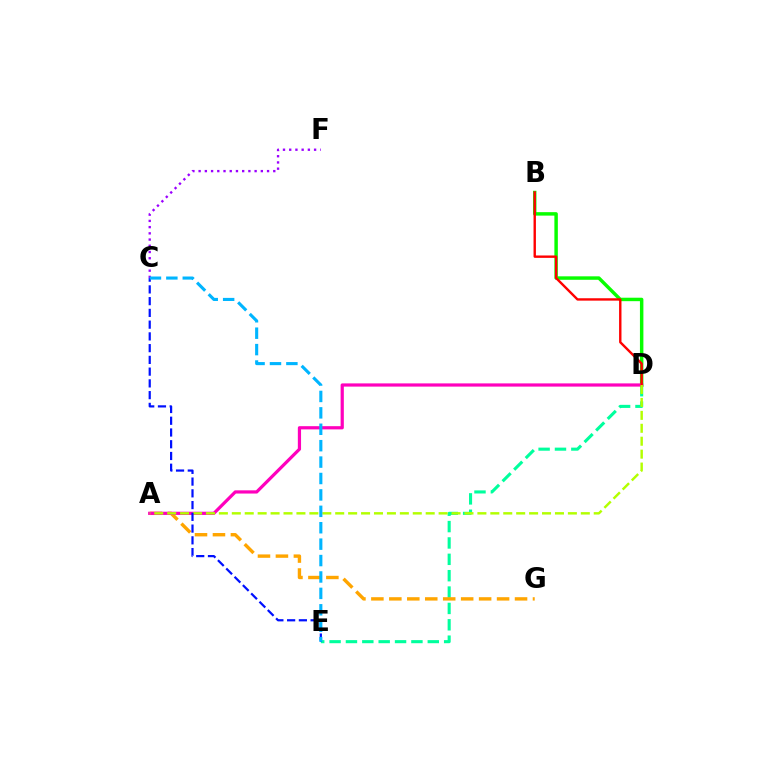{('C', 'F'): [{'color': '#9b00ff', 'line_style': 'dotted', 'thickness': 1.69}], ('D', 'E'): [{'color': '#00ff9d', 'line_style': 'dashed', 'thickness': 2.22}], ('A', 'G'): [{'color': '#ffa500', 'line_style': 'dashed', 'thickness': 2.44}], ('B', 'D'): [{'color': '#08ff00', 'line_style': 'solid', 'thickness': 2.49}, {'color': '#ff0000', 'line_style': 'solid', 'thickness': 1.72}], ('A', 'D'): [{'color': '#ff00bd', 'line_style': 'solid', 'thickness': 2.31}, {'color': '#b3ff00', 'line_style': 'dashed', 'thickness': 1.76}], ('C', 'E'): [{'color': '#0010ff', 'line_style': 'dashed', 'thickness': 1.6}, {'color': '#00b5ff', 'line_style': 'dashed', 'thickness': 2.23}]}